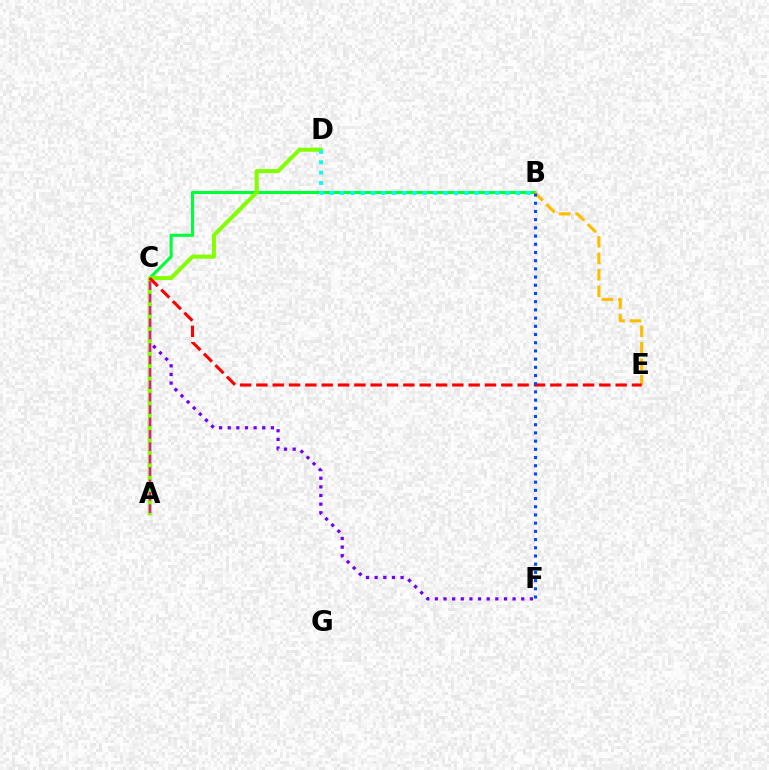{('B', 'C'): [{'color': '#00ff39', 'line_style': 'solid', 'thickness': 2.23}], ('C', 'F'): [{'color': '#7200ff', 'line_style': 'dotted', 'thickness': 2.35}], ('B', 'E'): [{'color': '#ffbd00', 'line_style': 'dashed', 'thickness': 2.24}], ('A', 'D'): [{'color': '#84ff00', 'line_style': 'solid', 'thickness': 2.93}], ('C', 'E'): [{'color': '#ff0000', 'line_style': 'dashed', 'thickness': 2.22}], ('A', 'C'): [{'color': '#ff00cf', 'line_style': 'dashed', 'thickness': 1.68}], ('B', 'F'): [{'color': '#004bff', 'line_style': 'dotted', 'thickness': 2.23}], ('B', 'D'): [{'color': '#00fff6', 'line_style': 'dotted', 'thickness': 2.81}]}